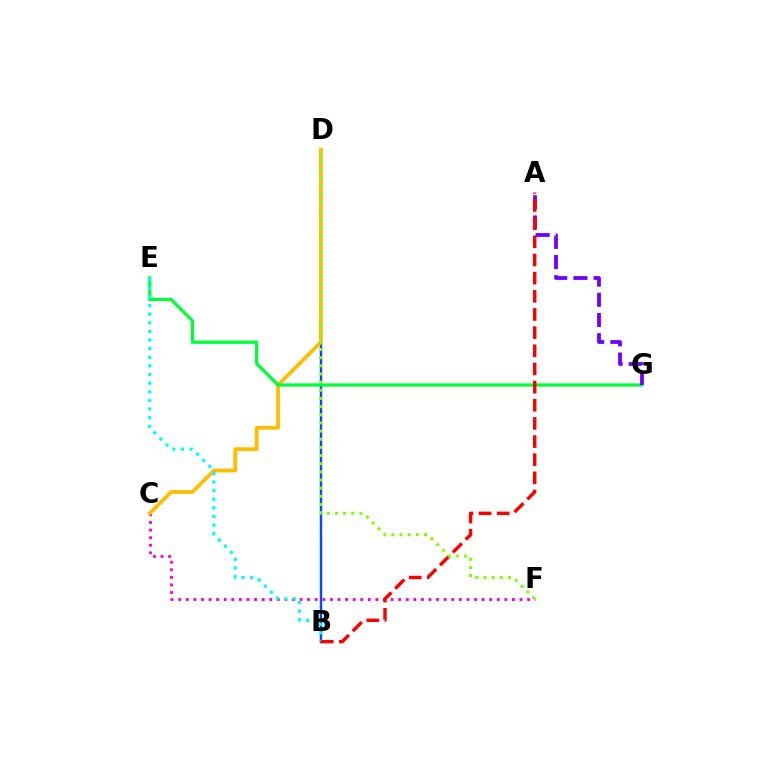{('B', 'D'): [{'color': '#004bff', 'line_style': 'solid', 'thickness': 1.75}], ('C', 'F'): [{'color': '#ff00cf', 'line_style': 'dotted', 'thickness': 2.06}], ('C', 'D'): [{'color': '#ffbd00', 'line_style': 'solid', 'thickness': 2.73}], ('E', 'G'): [{'color': '#00ff39', 'line_style': 'solid', 'thickness': 2.35}], ('B', 'E'): [{'color': '#00fff6', 'line_style': 'dotted', 'thickness': 2.34}], ('A', 'G'): [{'color': '#7200ff', 'line_style': 'dashed', 'thickness': 2.74}], ('A', 'B'): [{'color': '#ff0000', 'line_style': 'dashed', 'thickness': 2.47}], ('D', 'F'): [{'color': '#84ff00', 'line_style': 'dotted', 'thickness': 2.22}]}